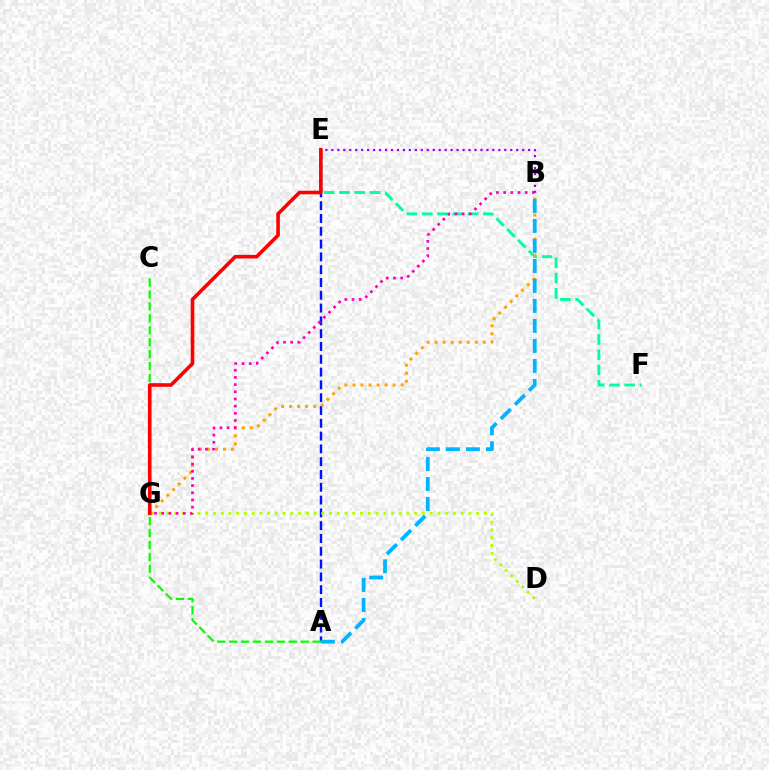{('B', 'E'): [{'color': '#9b00ff', 'line_style': 'dotted', 'thickness': 1.62}], ('A', 'E'): [{'color': '#0010ff', 'line_style': 'dashed', 'thickness': 1.74}], ('E', 'F'): [{'color': '#00ff9d', 'line_style': 'dashed', 'thickness': 2.07}], ('D', 'G'): [{'color': '#b3ff00', 'line_style': 'dotted', 'thickness': 2.1}], ('B', 'G'): [{'color': '#ffa500', 'line_style': 'dotted', 'thickness': 2.18}, {'color': '#ff00bd', 'line_style': 'dotted', 'thickness': 1.95}], ('A', 'B'): [{'color': '#00b5ff', 'line_style': 'dashed', 'thickness': 2.72}], ('A', 'C'): [{'color': '#08ff00', 'line_style': 'dashed', 'thickness': 1.62}], ('E', 'G'): [{'color': '#ff0000', 'line_style': 'solid', 'thickness': 2.6}]}